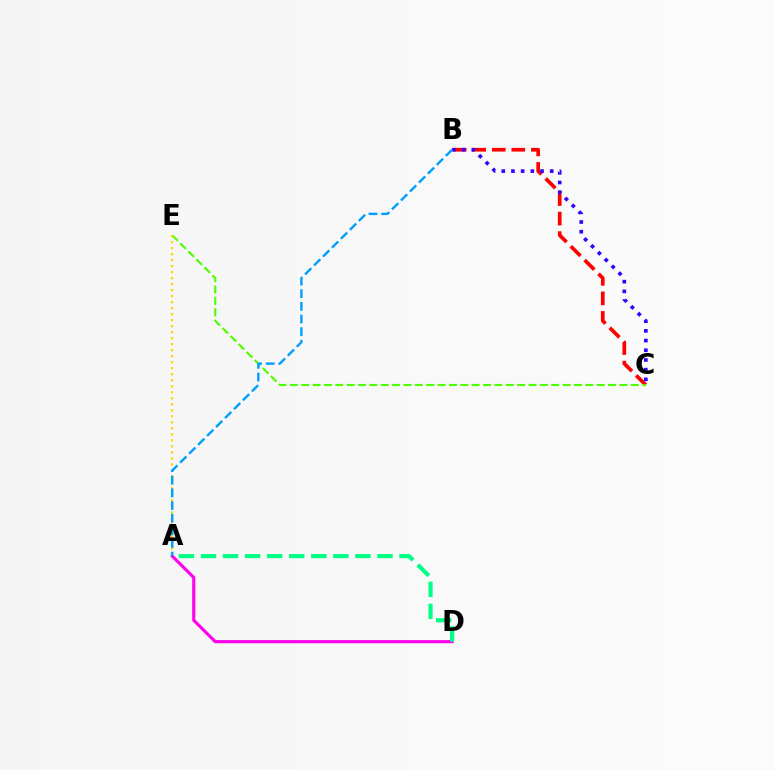{('B', 'C'): [{'color': '#ff0000', 'line_style': 'dashed', 'thickness': 2.65}, {'color': '#3700ff', 'line_style': 'dotted', 'thickness': 2.63}], ('A', 'D'): [{'color': '#ff00ed', 'line_style': 'solid', 'thickness': 2.24}, {'color': '#00ff86', 'line_style': 'dashed', 'thickness': 3.0}], ('C', 'E'): [{'color': '#4fff00', 'line_style': 'dashed', 'thickness': 1.54}], ('A', 'E'): [{'color': '#ffd500', 'line_style': 'dotted', 'thickness': 1.63}], ('A', 'B'): [{'color': '#009eff', 'line_style': 'dashed', 'thickness': 1.72}]}